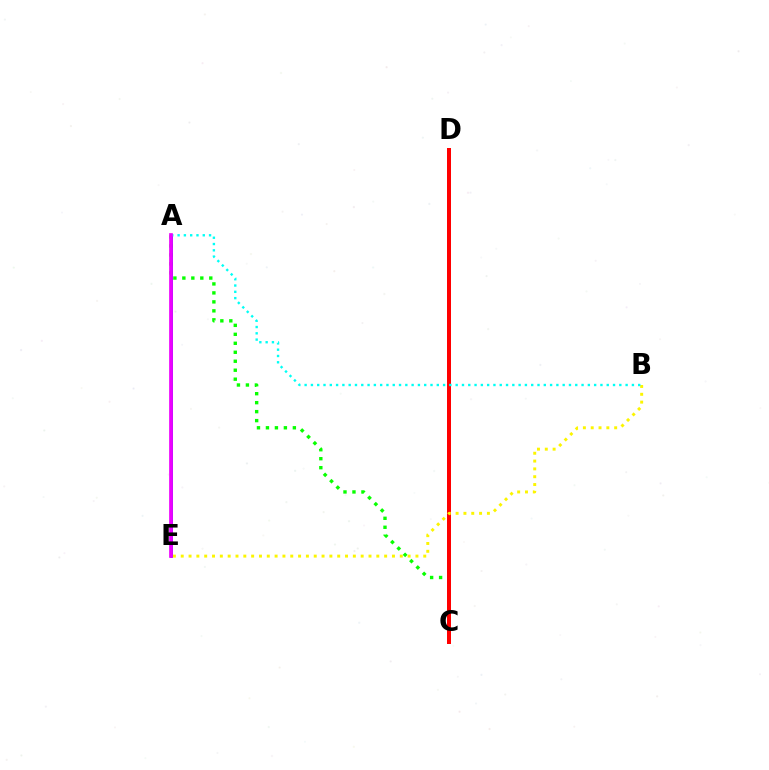{('A', 'C'): [{'color': '#08ff00', 'line_style': 'dotted', 'thickness': 2.44}], ('A', 'E'): [{'color': '#0010ff', 'line_style': 'solid', 'thickness': 1.86}, {'color': '#ee00ff', 'line_style': 'solid', 'thickness': 2.66}], ('C', 'D'): [{'color': '#ff0000', 'line_style': 'solid', 'thickness': 2.87}], ('B', 'E'): [{'color': '#fcf500', 'line_style': 'dotted', 'thickness': 2.13}], ('A', 'B'): [{'color': '#00fff6', 'line_style': 'dotted', 'thickness': 1.71}]}